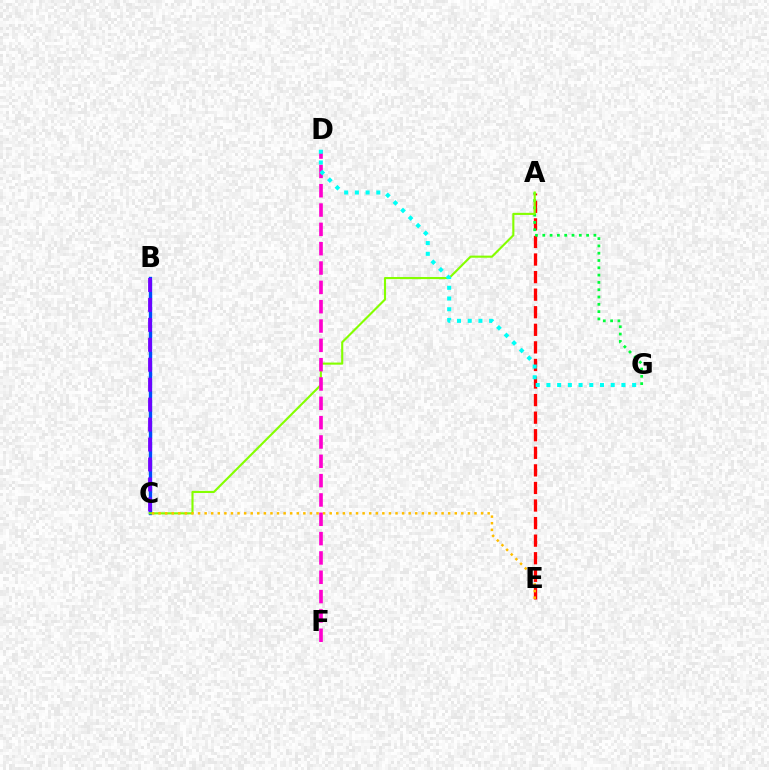{('A', 'E'): [{'color': '#ff0000', 'line_style': 'dashed', 'thickness': 2.39}], ('A', 'G'): [{'color': '#00ff39', 'line_style': 'dotted', 'thickness': 1.98}], ('B', 'C'): [{'color': '#004bff', 'line_style': 'solid', 'thickness': 2.43}, {'color': '#7200ff', 'line_style': 'dashed', 'thickness': 2.71}], ('A', 'C'): [{'color': '#84ff00', 'line_style': 'solid', 'thickness': 1.53}], ('D', 'F'): [{'color': '#ff00cf', 'line_style': 'dashed', 'thickness': 2.63}], ('C', 'E'): [{'color': '#ffbd00', 'line_style': 'dotted', 'thickness': 1.79}], ('D', 'G'): [{'color': '#00fff6', 'line_style': 'dotted', 'thickness': 2.91}]}